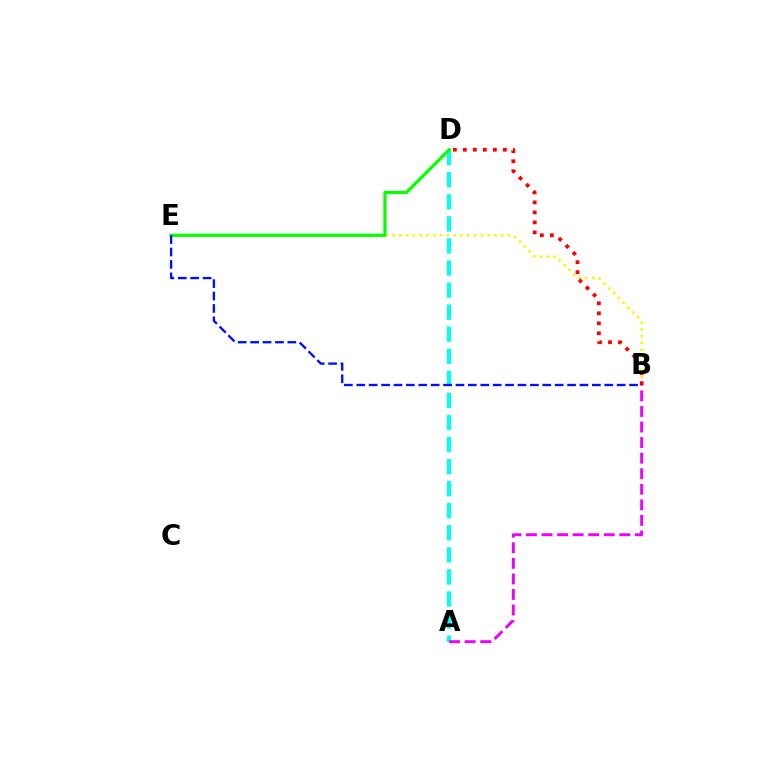{('B', 'E'): [{'color': '#fcf500', 'line_style': 'dotted', 'thickness': 1.85}, {'color': '#0010ff', 'line_style': 'dashed', 'thickness': 1.68}], ('A', 'D'): [{'color': '#00fff6', 'line_style': 'dashed', 'thickness': 3.0}], ('D', 'E'): [{'color': '#08ff00', 'line_style': 'solid', 'thickness': 2.31}], ('A', 'B'): [{'color': '#ee00ff', 'line_style': 'dashed', 'thickness': 2.11}], ('B', 'D'): [{'color': '#ff0000', 'line_style': 'dotted', 'thickness': 2.72}]}